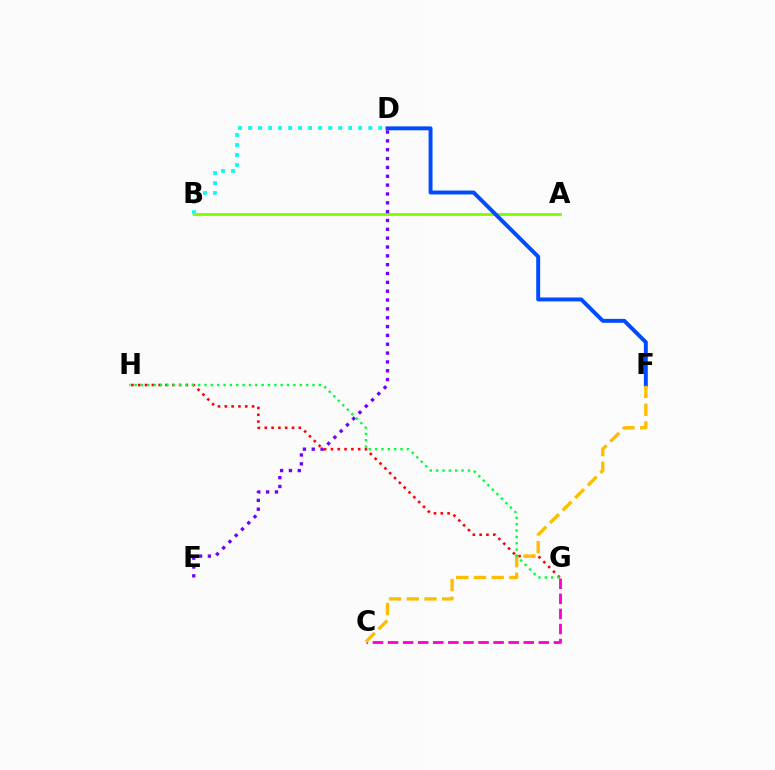{('B', 'D'): [{'color': '#00fff6', 'line_style': 'dotted', 'thickness': 2.72}], ('A', 'B'): [{'color': '#84ff00', 'line_style': 'solid', 'thickness': 2.12}], ('D', 'F'): [{'color': '#004bff', 'line_style': 'solid', 'thickness': 2.83}], ('G', 'H'): [{'color': '#ff0000', 'line_style': 'dotted', 'thickness': 1.85}, {'color': '#00ff39', 'line_style': 'dotted', 'thickness': 1.73}], ('C', 'G'): [{'color': '#ff00cf', 'line_style': 'dashed', 'thickness': 2.05}], ('C', 'F'): [{'color': '#ffbd00', 'line_style': 'dashed', 'thickness': 2.41}], ('D', 'E'): [{'color': '#7200ff', 'line_style': 'dotted', 'thickness': 2.4}]}